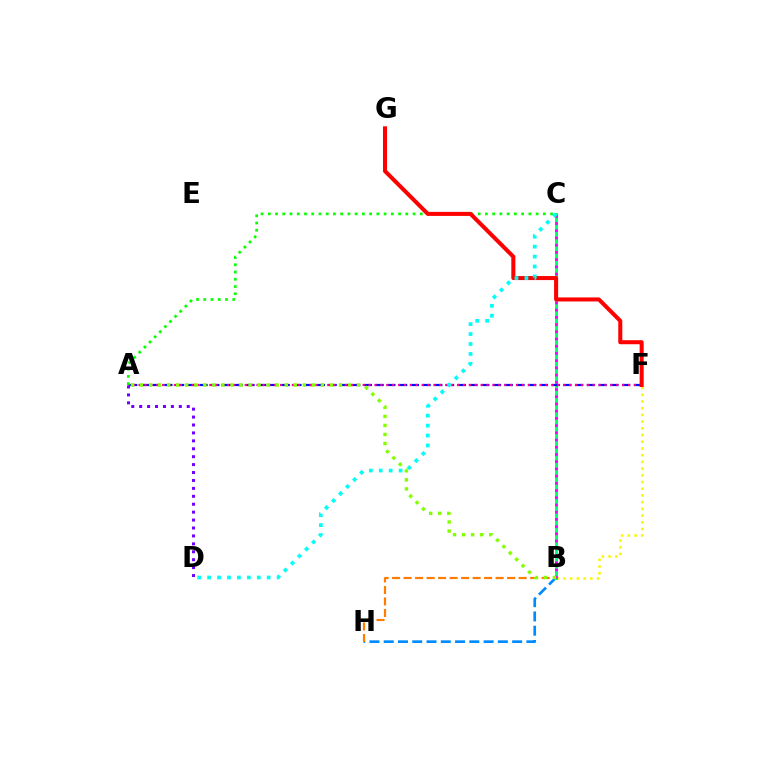{('B', 'F'): [{'color': '#fcf500', 'line_style': 'dotted', 'thickness': 1.82}], ('B', 'H'): [{'color': '#008cff', 'line_style': 'dashed', 'thickness': 1.94}, {'color': '#ff7c00', 'line_style': 'dashed', 'thickness': 1.56}], ('B', 'C'): [{'color': '#00ff74', 'line_style': 'solid', 'thickness': 2.15}, {'color': '#ee00ff', 'line_style': 'dotted', 'thickness': 1.96}], ('A', 'F'): [{'color': '#0010ff', 'line_style': 'dashed', 'thickness': 1.59}, {'color': '#ff0094', 'line_style': 'dotted', 'thickness': 1.6}], ('A', 'C'): [{'color': '#08ff00', 'line_style': 'dotted', 'thickness': 1.97}], ('F', 'G'): [{'color': '#ff0000', 'line_style': 'solid', 'thickness': 2.91}], ('A', 'B'): [{'color': '#84ff00', 'line_style': 'dotted', 'thickness': 2.46}], ('A', 'D'): [{'color': '#7200ff', 'line_style': 'dotted', 'thickness': 2.15}], ('C', 'D'): [{'color': '#00fff6', 'line_style': 'dotted', 'thickness': 2.7}]}